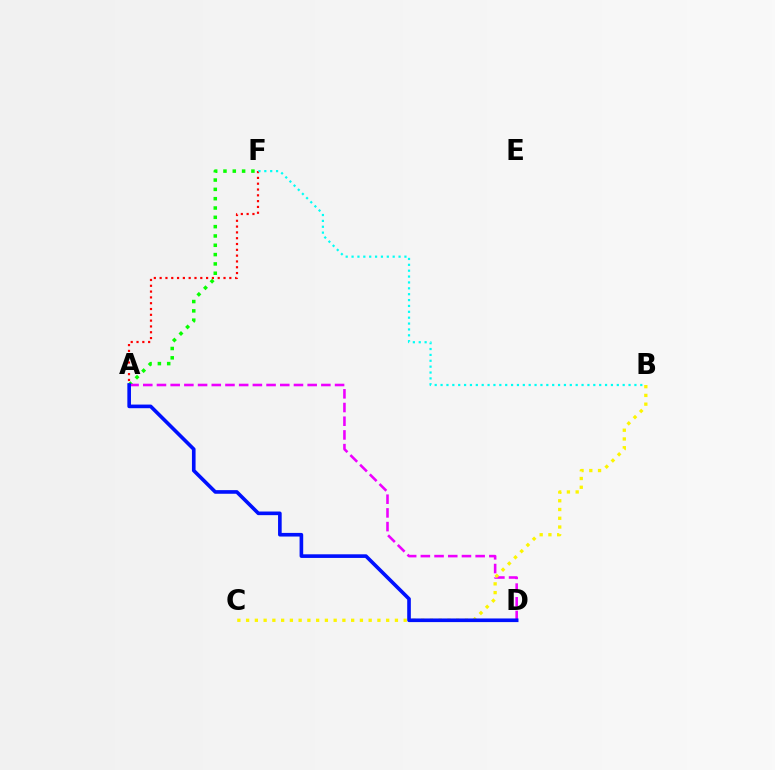{('A', 'F'): [{'color': '#08ff00', 'line_style': 'dotted', 'thickness': 2.53}, {'color': '#ff0000', 'line_style': 'dotted', 'thickness': 1.58}], ('A', 'D'): [{'color': '#ee00ff', 'line_style': 'dashed', 'thickness': 1.86}, {'color': '#0010ff', 'line_style': 'solid', 'thickness': 2.61}], ('B', 'C'): [{'color': '#fcf500', 'line_style': 'dotted', 'thickness': 2.38}], ('B', 'F'): [{'color': '#00fff6', 'line_style': 'dotted', 'thickness': 1.6}]}